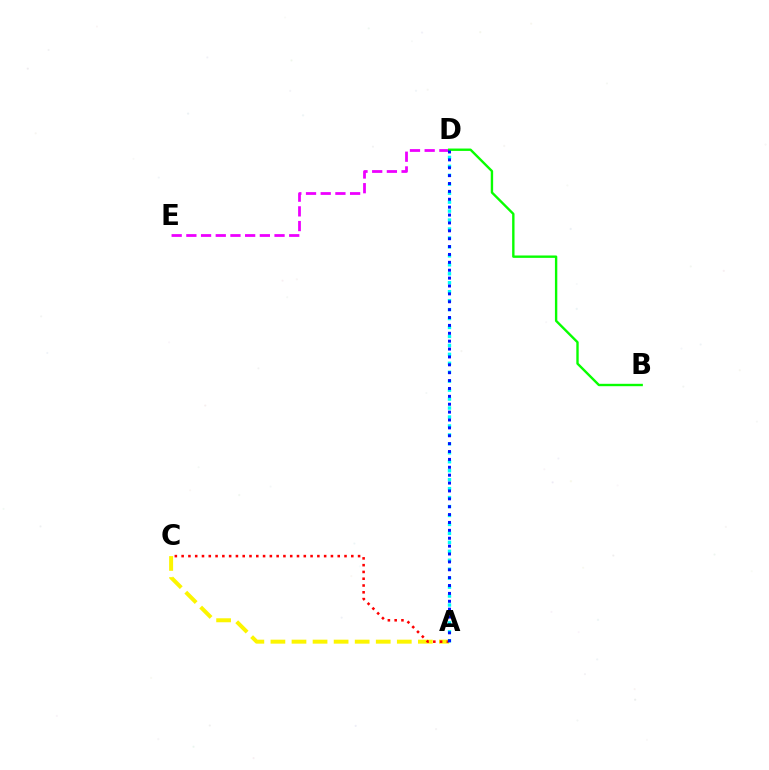{('D', 'E'): [{'color': '#ee00ff', 'line_style': 'dashed', 'thickness': 2.0}], ('A', 'C'): [{'color': '#fcf500', 'line_style': 'dashed', 'thickness': 2.86}, {'color': '#ff0000', 'line_style': 'dotted', 'thickness': 1.84}], ('A', 'D'): [{'color': '#00fff6', 'line_style': 'dotted', 'thickness': 2.43}, {'color': '#0010ff', 'line_style': 'dotted', 'thickness': 2.14}], ('B', 'D'): [{'color': '#08ff00', 'line_style': 'solid', 'thickness': 1.71}]}